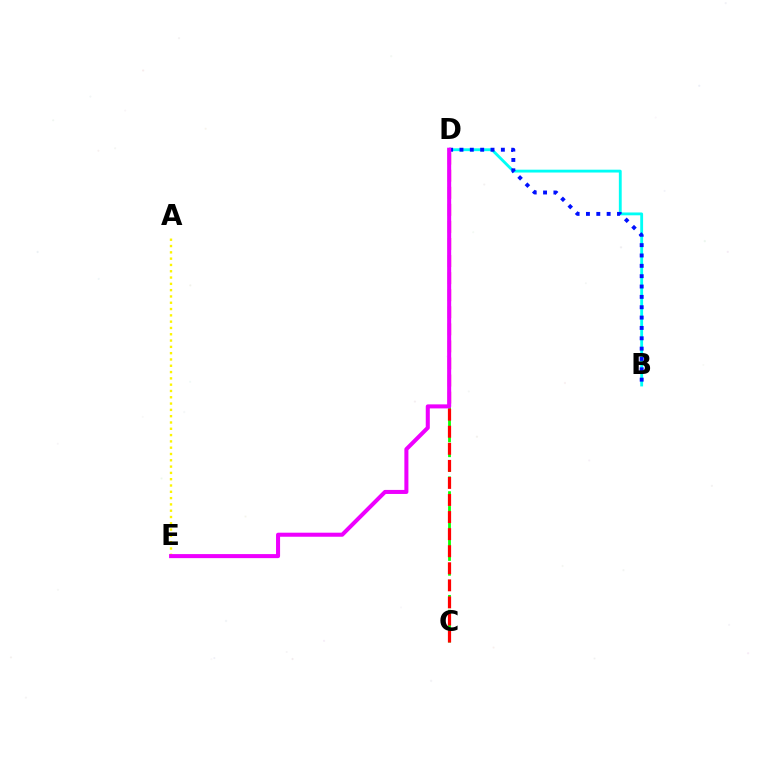{('C', 'D'): [{'color': '#08ff00', 'line_style': 'dashed', 'thickness': 2.01}, {'color': '#ff0000', 'line_style': 'dashed', 'thickness': 2.32}], ('A', 'E'): [{'color': '#fcf500', 'line_style': 'dotted', 'thickness': 1.71}], ('B', 'D'): [{'color': '#00fff6', 'line_style': 'solid', 'thickness': 2.05}, {'color': '#0010ff', 'line_style': 'dotted', 'thickness': 2.81}], ('D', 'E'): [{'color': '#ee00ff', 'line_style': 'solid', 'thickness': 2.91}]}